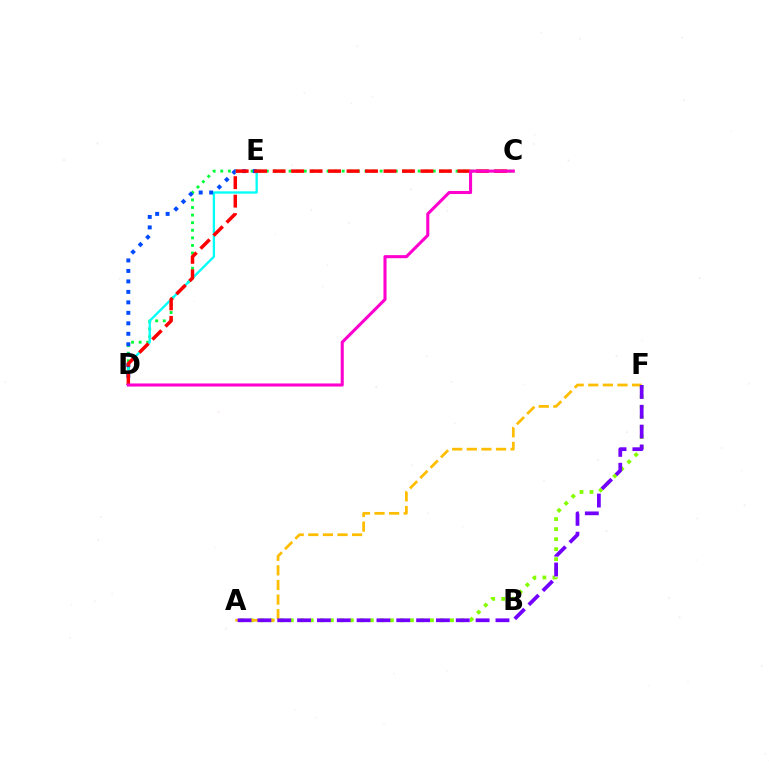{('C', 'D'): [{'color': '#00ff39', 'line_style': 'dotted', 'thickness': 2.06}, {'color': '#ff0000', 'line_style': 'dashed', 'thickness': 2.51}, {'color': '#ff00cf', 'line_style': 'solid', 'thickness': 2.22}], ('D', 'E'): [{'color': '#00fff6', 'line_style': 'solid', 'thickness': 1.66}, {'color': '#004bff', 'line_style': 'dotted', 'thickness': 2.85}], ('A', 'F'): [{'color': '#84ff00', 'line_style': 'dotted', 'thickness': 2.72}, {'color': '#ffbd00', 'line_style': 'dashed', 'thickness': 1.98}, {'color': '#7200ff', 'line_style': 'dashed', 'thickness': 2.7}]}